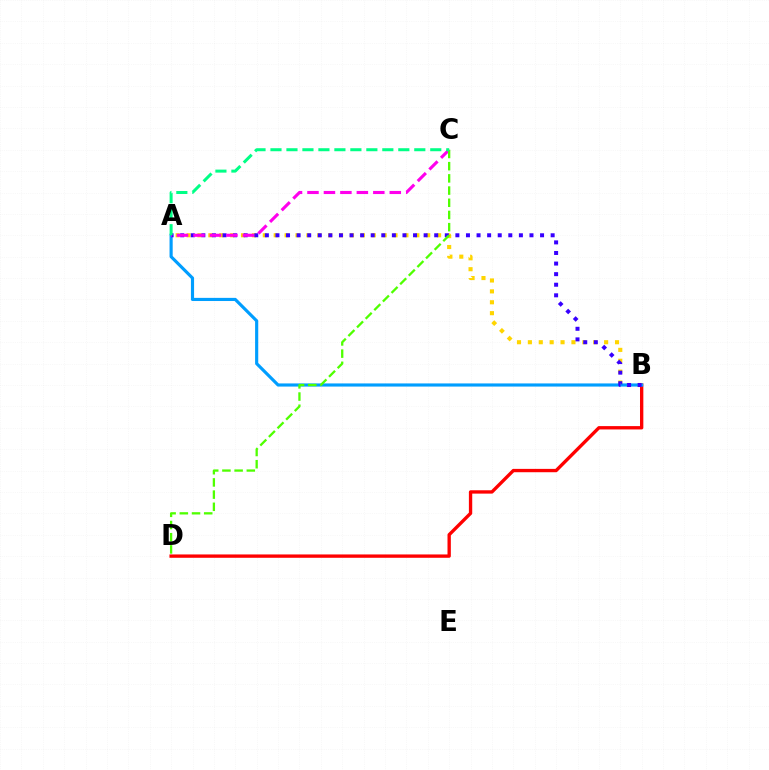{('B', 'D'): [{'color': '#ff0000', 'line_style': 'solid', 'thickness': 2.41}], ('A', 'B'): [{'color': '#ffd500', 'line_style': 'dotted', 'thickness': 2.96}, {'color': '#009eff', 'line_style': 'solid', 'thickness': 2.27}, {'color': '#3700ff', 'line_style': 'dotted', 'thickness': 2.88}], ('A', 'C'): [{'color': '#ff00ed', 'line_style': 'dashed', 'thickness': 2.24}, {'color': '#00ff86', 'line_style': 'dashed', 'thickness': 2.17}], ('C', 'D'): [{'color': '#4fff00', 'line_style': 'dashed', 'thickness': 1.66}]}